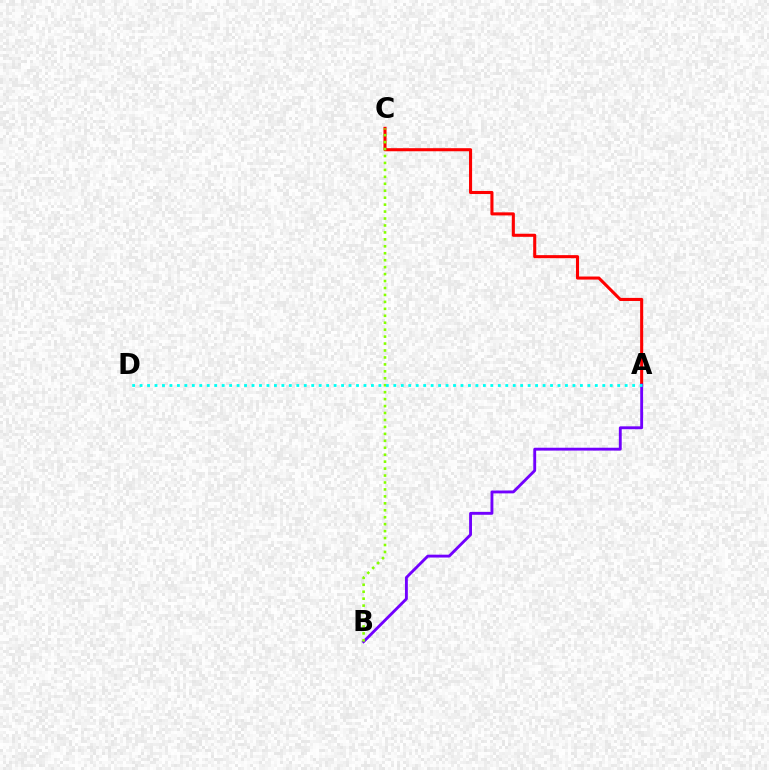{('A', 'C'): [{'color': '#ff0000', 'line_style': 'solid', 'thickness': 2.21}], ('A', 'B'): [{'color': '#7200ff', 'line_style': 'solid', 'thickness': 2.06}], ('B', 'C'): [{'color': '#84ff00', 'line_style': 'dotted', 'thickness': 1.89}], ('A', 'D'): [{'color': '#00fff6', 'line_style': 'dotted', 'thickness': 2.03}]}